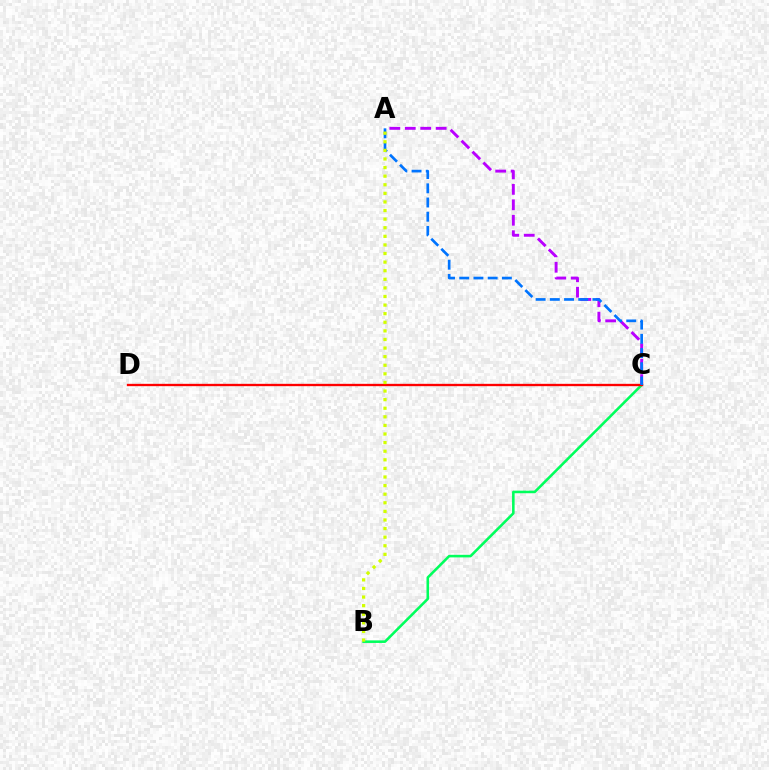{('B', 'C'): [{'color': '#00ff5c', 'line_style': 'solid', 'thickness': 1.85}], ('A', 'C'): [{'color': '#b900ff', 'line_style': 'dashed', 'thickness': 2.1}, {'color': '#0074ff', 'line_style': 'dashed', 'thickness': 1.93}], ('C', 'D'): [{'color': '#ff0000', 'line_style': 'solid', 'thickness': 1.68}], ('A', 'B'): [{'color': '#d1ff00', 'line_style': 'dotted', 'thickness': 2.34}]}